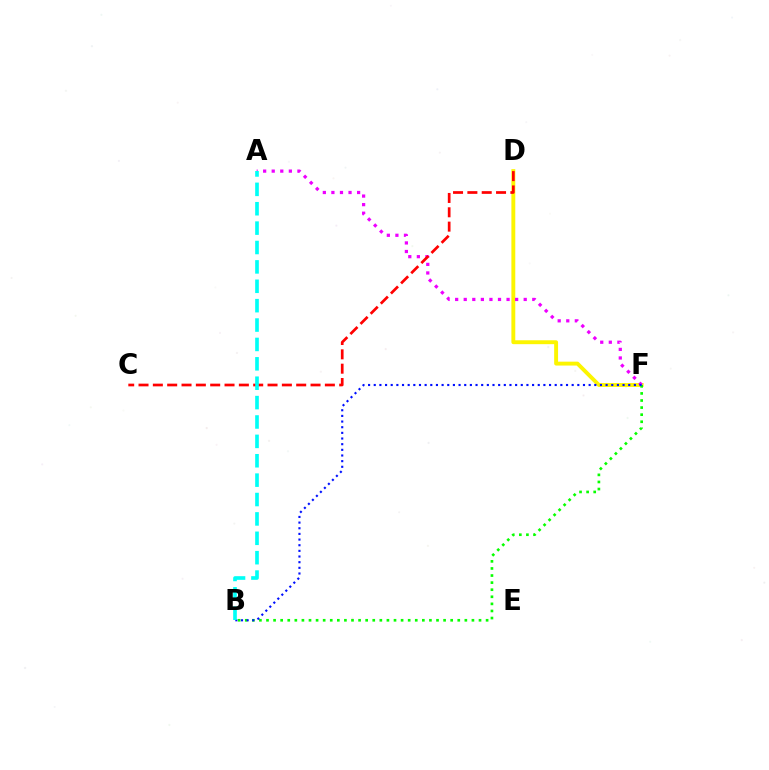{('D', 'F'): [{'color': '#fcf500', 'line_style': 'solid', 'thickness': 2.8}], ('B', 'F'): [{'color': '#08ff00', 'line_style': 'dotted', 'thickness': 1.92}, {'color': '#0010ff', 'line_style': 'dotted', 'thickness': 1.54}], ('A', 'F'): [{'color': '#ee00ff', 'line_style': 'dotted', 'thickness': 2.33}], ('C', 'D'): [{'color': '#ff0000', 'line_style': 'dashed', 'thickness': 1.95}], ('A', 'B'): [{'color': '#00fff6', 'line_style': 'dashed', 'thickness': 2.63}]}